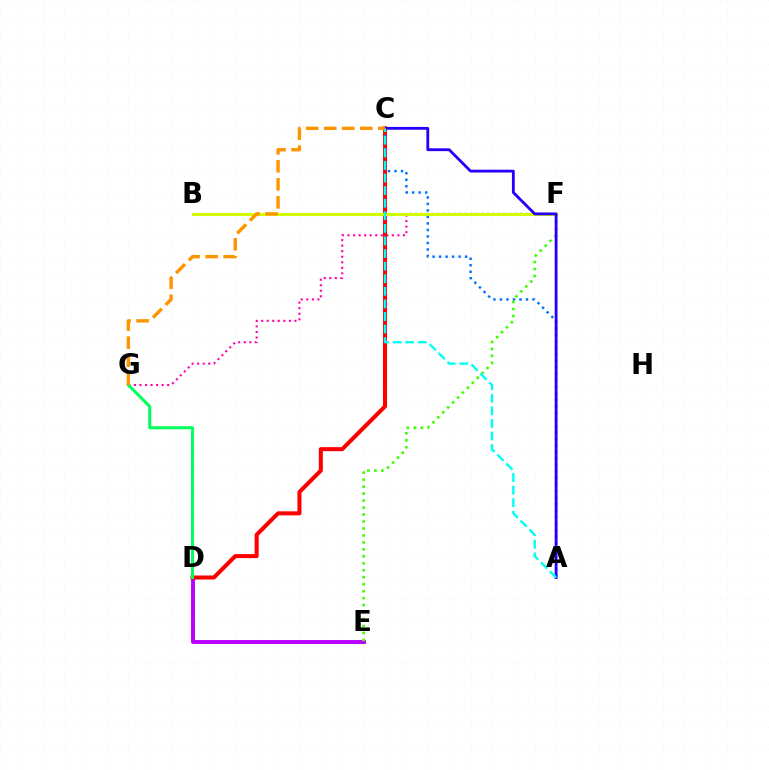{('F', 'G'): [{'color': '#ff00ac', 'line_style': 'dotted', 'thickness': 1.51}], ('D', 'E'): [{'color': '#b900ff', 'line_style': 'solid', 'thickness': 2.82}], ('C', 'D'): [{'color': '#ff0000', 'line_style': 'solid', 'thickness': 2.9}], ('A', 'C'): [{'color': '#0074ff', 'line_style': 'dotted', 'thickness': 1.77}, {'color': '#2500ff', 'line_style': 'solid', 'thickness': 2.03}, {'color': '#00fff6', 'line_style': 'dashed', 'thickness': 1.71}], ('B', 'F'): [{'color': '#d1ff00', 'line_style': 'solid', 'thickness': 2.18}], ('E', 'F'): [{'color': '#3dff00', 'line_style': 'dotted', 'thickness': 1.89}], ('D', 'G'): [{'color': '#00ff5c', 'line_style': 'solid', 'thickness': 2.18}], ('C', 'G'): [{'color': '#ff9400', 'line_style': 'dashed', 'thickness': 2.45}]}